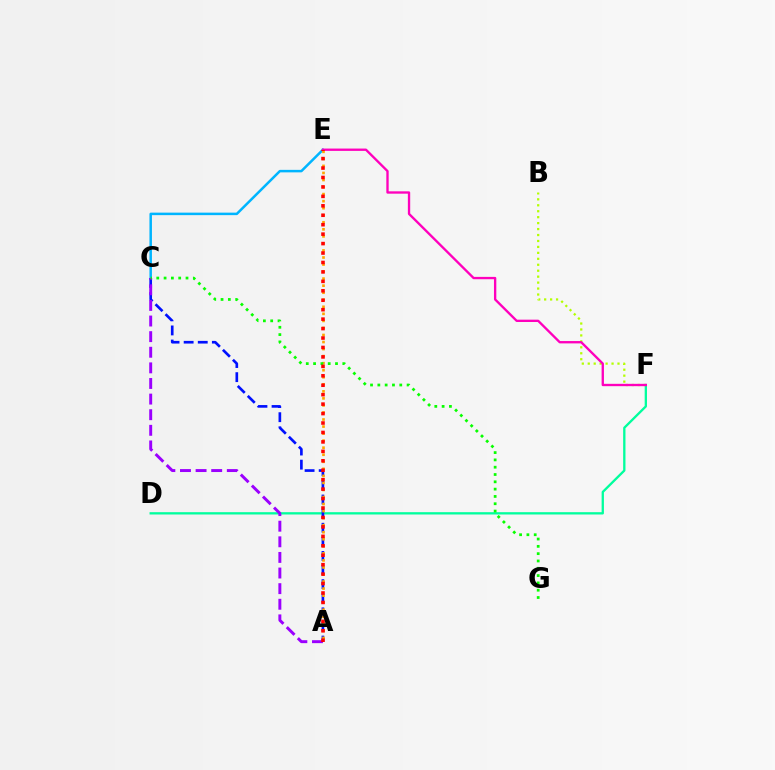{('D', 'F'): [{'color': '#00ff9d', 'line_style': 'solid', 'thickness': 1.66}], ('B', 'F'): [{'color': '#b3ff00', 'line_style': 'dotted', 'thickness': 1.62}], ('C', 'E'): [{'color': '#00b5ff', 'line_style': 'solid', 'thickness': 1.8}], ('A', 'C'): [{'color': '#0010ff', 'line_style': 'dashed', 'thickness': 1.92}, {'color': '#9b00ff', 'line_style': 'dashed', 'thickness': 2.12}], ('A', 'E'): [{'color': '#ffa500', 'line_style': 'dotted', 'thickness': 1.91}, {'color': '#ff0000', 'line_style': 'dotted', 'thickness': 2.57}], ('E', 'F'): [{'color': '#ff00bd', 'line_style': 'solid', 'thickness': 1.68}], ('C', 'G'): [{'color': '#08ff00', 'line_style': 'dotted', 'thickness': 1.99}]}